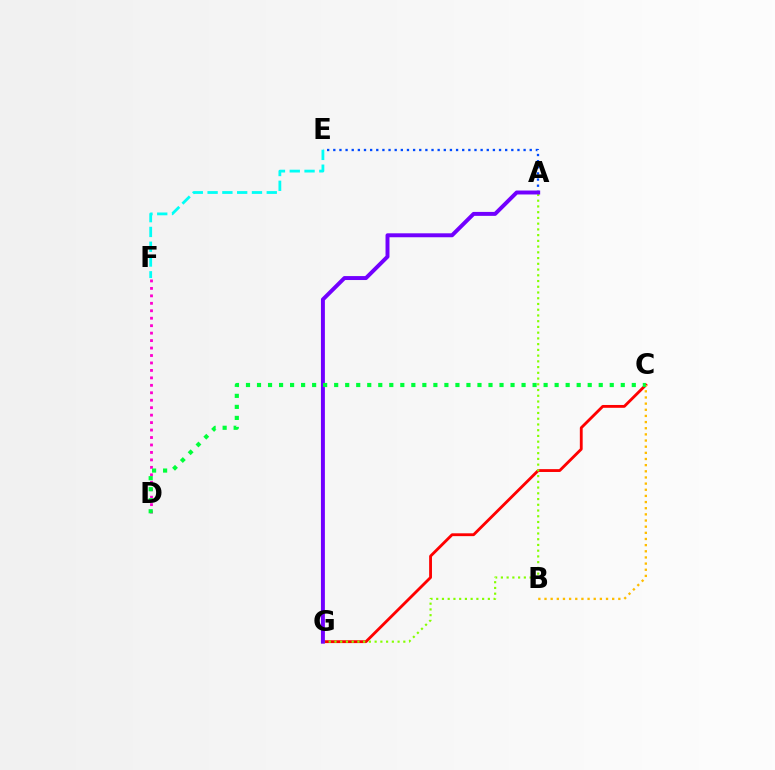{('C', 'G'): [{'color': '#ff0000', 'line_style': 'solid', 'thickness': 2.04}], ('A', 'G'): [{'color': '#84ff00', 'line_style': 'dotted', 'thickness': 1.56}, {'color': '#7200ff', 'line_style': 'solid', 'thickness': 2.84}], ('B', 'C'): [{'color': '#ffbd00', 'line_style': 'dotted', 'thickness': 1.67}], ('A', 'E'): [{'color': '#004bff', 'line_style': 'dotted', 'thickness': 1.67}], ('E', 'F'): [{'color': '#00fff6', 'line_style': 'dashed', 'thickness': 2.01}], ('D', 'F'): [{'color': '#ff00cf', 'line_style': 'dotted', 'thickness': 2.03}], ('C', 'D'): [{'color': '#00ff39', 'line_style': 'dotted', 'thickness': 2.99}]}